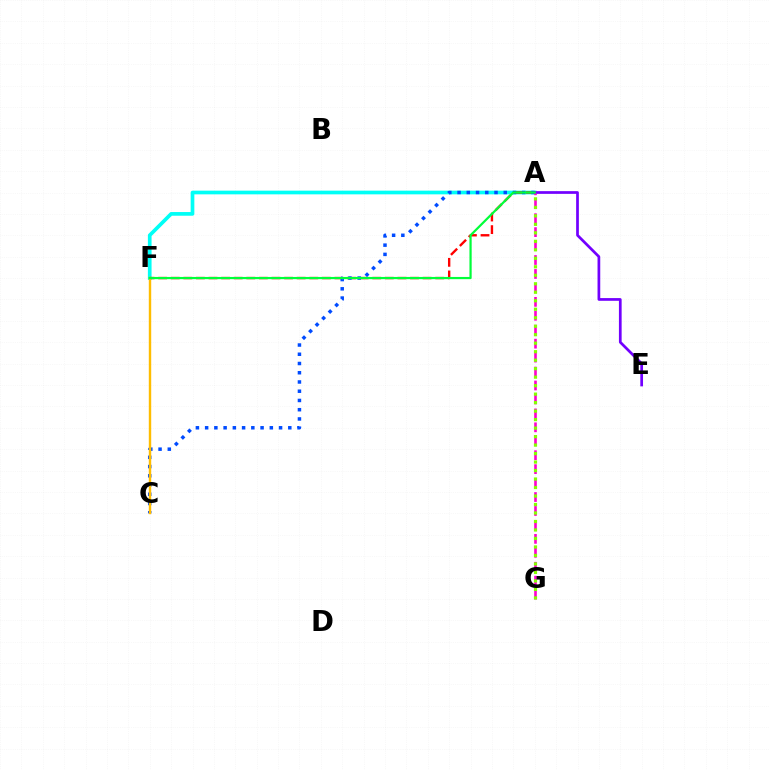{('A', 'F'): [{'color': '#00fff6', 'line_style': 'solid', 'thickness': 2.66}, {'color': '#ff0000', 'line_style': 'dashed', 'thickness': 1.71}, {'color': '#00ff39', 'line_style': 'solid', 'thickness': 1.59}], ('A', 'C'): [{'color': '#004bff', 'line_style': 'dotted', 'thickness': 2.51}], ('C', 'F'): [{'color': '#ffbd00', 'line_style': 'solid', 'thickness': 1.74}], ('A', 'E'): [{'color': '#7200ff', 'line_style': 'solid', 'thickness': 1.96}], ('A', 'G'): [{'color': '#ff00cf', 'line_style': 'dashed', 'thickness': 1.89}, {'color': '#84ff00', 'line_style': 'dotted', 'thickness': 2.31}]}